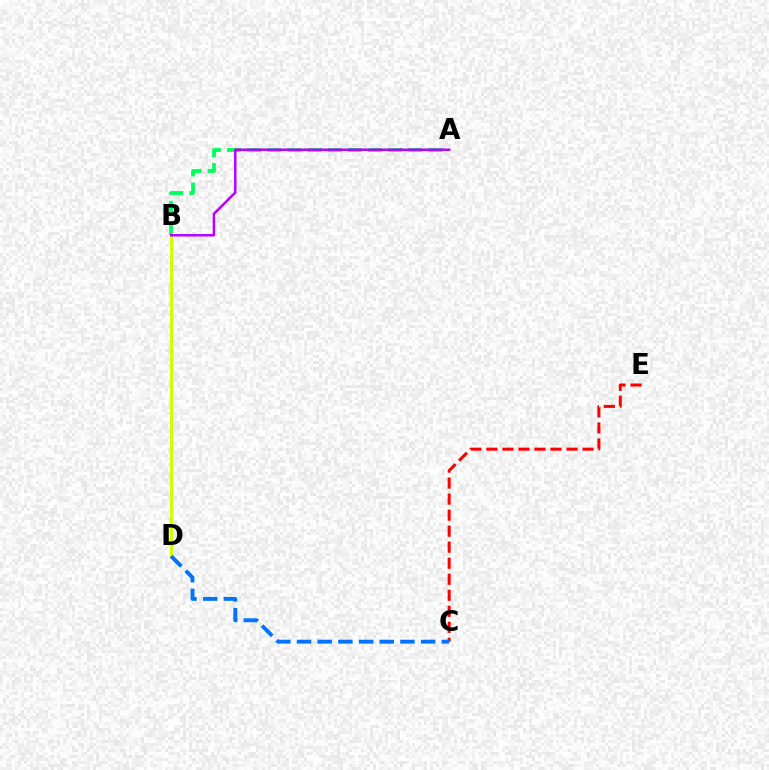{('A', 'B'): [{'color': '#00ff5c', 'line_style': 'dashed', 'thickness': 2.74}, {'color': '#b900ff', 'line_style': 'solid', 'thickness': 1.79}], ('B', 'D'): [{'color': '#d1ff00', 'line_style': 'solid', 'thickness': 2.14}], ('C', 'E'): [{'color': '#ff0000', 'line_style': 'dashed', 'thickness': 2.18}], ('C', 'D'): [{'color': '#0074ff', 'line_style': 'dashed', 'thickness': 2.81}]}